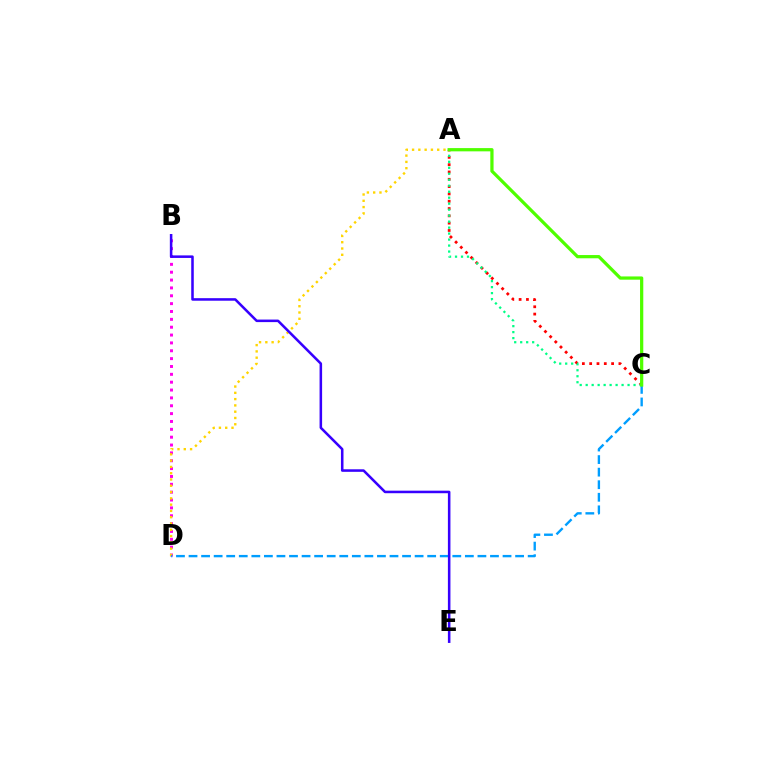{('B', 'D'): [{'color': '#ff00ed', 'line_style': 'dotted', 'thickness': 2.13}], ('A', 'D'): [{'color': '#ffd500', 'line_style': 'dotted', 'thickness': 1.71}], ('A', 'C'): [{'color': '#ff0000', 'line_style': 'dotted', 'thickness': 1.99}, {'color': '#00ff86', 'line_style': 'dotted', 'thickness': 1.63}, {'color': '#4fff00', 'line_style': 'solid', 'thickness': 2.33}], ('C', 'D'): [{'color': '#009eff', 'line_style': 'dashed', 'thickness': 1.71}], ('B', 'E'): [{'color': '#3700ff', 'line_style': 'solid', 'thickness': 1.83}]}